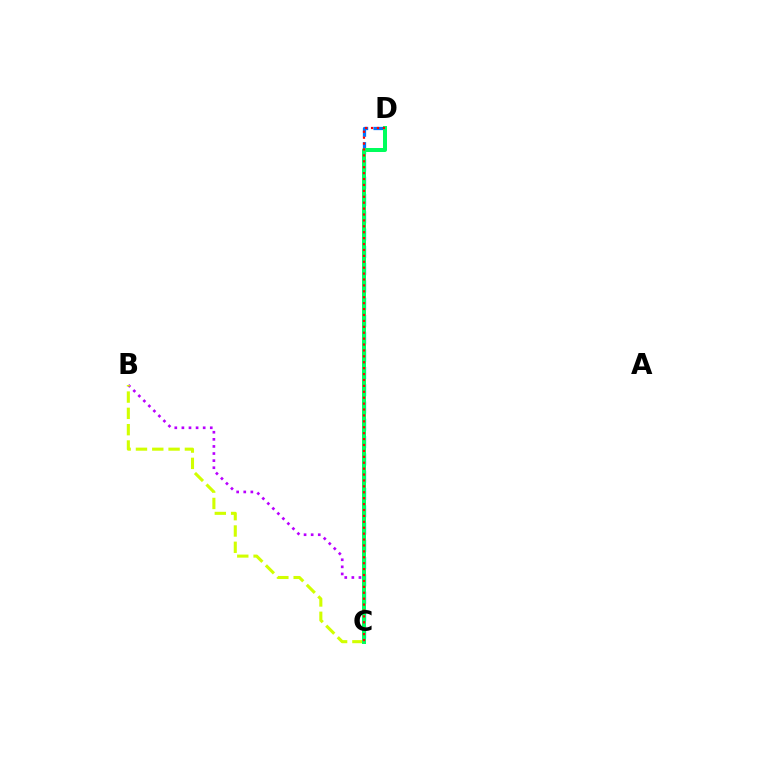{('B', 'C'): [{'color': '#b900ff', 'line_style': 'dotted', 'thickness': 1.93}, {'color': '#d1ff00', 'line_style': 'dashed', 'thickness': 2.22}], ('C', 'D'): [{'color': '#0074ff', 'line_style': 'dashed', 'thickness': 2.35}, {'color': '#00ff5c', 'line_style': 'solid', 'thickness': 2.88}, {'color': '#ff0000', 'line_style': 'dotted', 'thickness': 1.61}]}